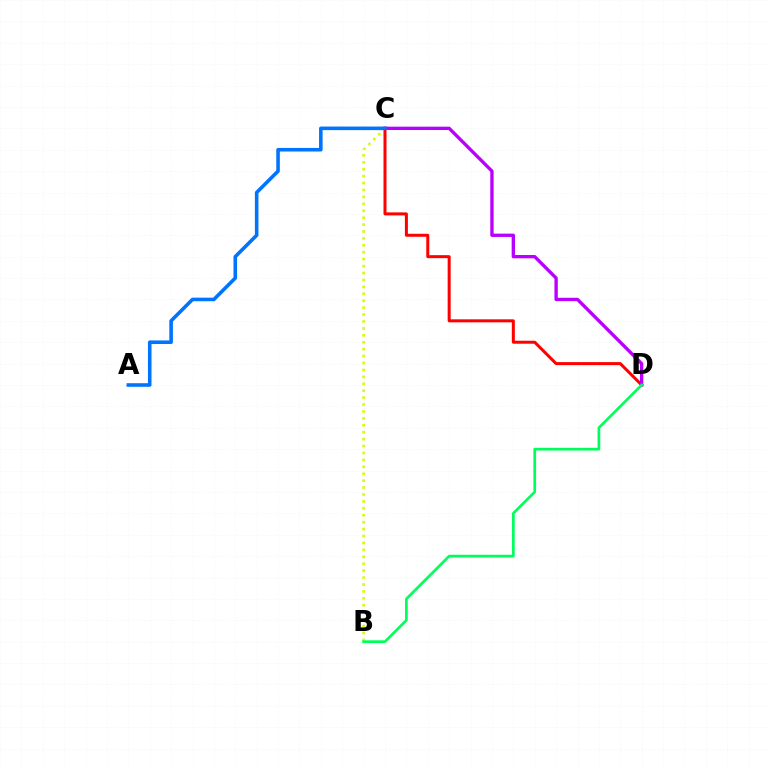{('B', 'C'): [{'color': '#d1ff00', 'line_style': 'dotted', 'thickness': 1.88}], ('C', 'D'): [{'color': '#ff0000', 'line_style': 'solid', 'thickness': 2.17}, {'color': '#b900ff', 'line_style': 'solid', 'thickness': 2.4}], ('A', 'C'): [{'color': '#0074ff', 'line_style': 'solid', 'thickness': 2.58}], ('B', 'D'): [{'color': '#00ff5c', 'line_style': 'solid', 'thickness': 1.96}]}